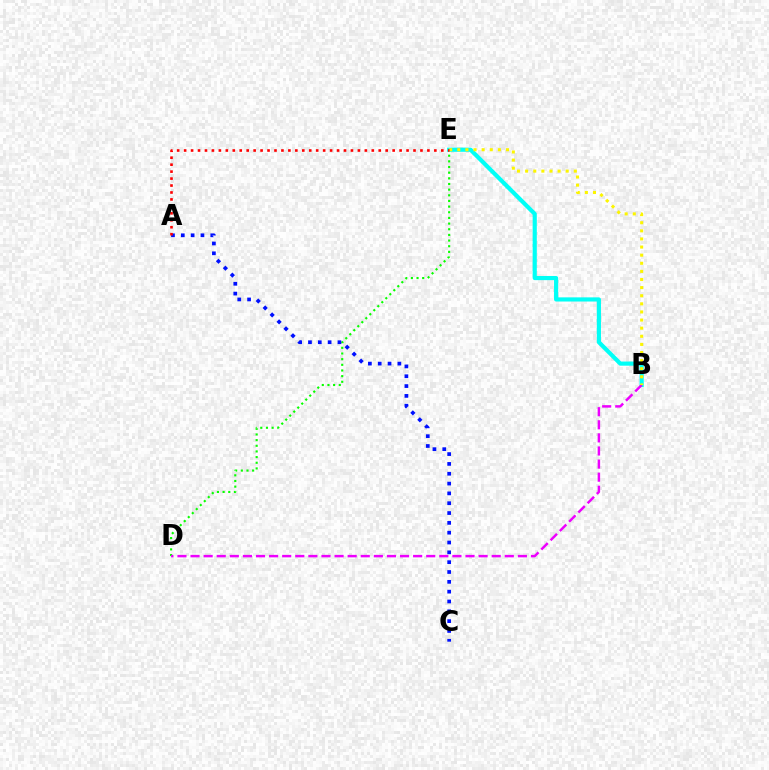{('B', 'E'): [{'color': '#00fff6', 'line_style': 'solid', 'thickness': 3.0}, {'color': '#fcf500', 'line_style': 'dotted', 'thickness': 2.2}], ('D', 'E'): [{'color': '#08ff00', 'line_style': 'dotted', 'thickness': 1.54}], ('B', 'D'): [{'color': '#ee00ff', 'line_style': 'dashed', 'thickness': 1.78}], ('A', 'C'): [{'color': '#0010ff', 'line_style': 'dotted', 'thickness': 2.67}], ('A', 'E'): [{'color': '#ff0000', 'line_style': 'dotted', 'thickness': 1.89}]}